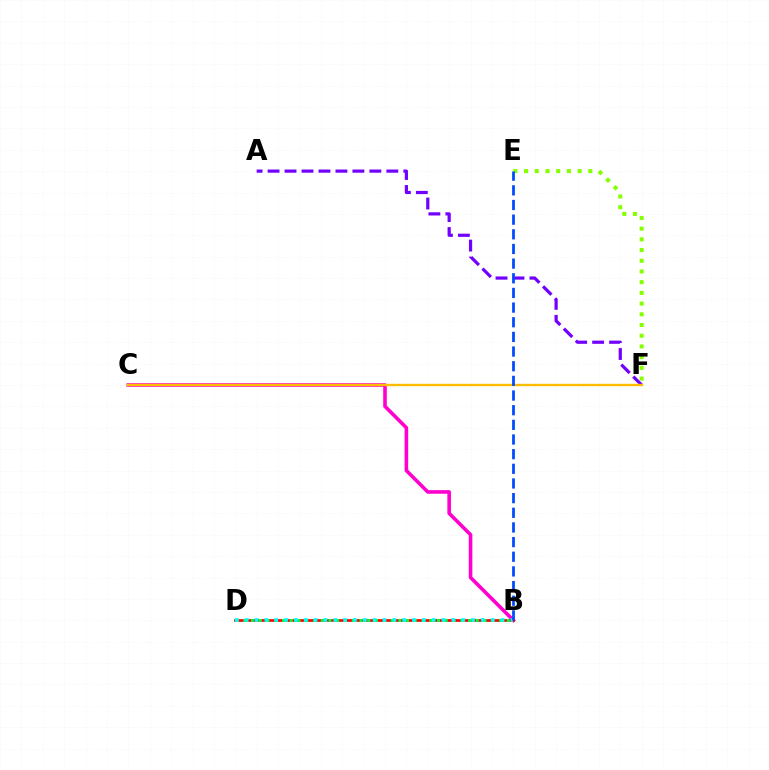{('B', 'C'): [{'color': '#ff00cf', 'line_style': 'solid', 'thickness': 2.59}], ('B', 'D'): [{'color': '#ff0000', 'line_style': 'solid', 'thickness': 1.93}, {'color': '#00ff39', 'line_style': 'dotted', 'thickness': 2.11}, {'color': '#00fff6', 'line_style': 'dotted', 'thickness': 2.67}], ('E', 'F'): [{'color': '#84ff00', 'line_style': 'dotted', 'thickness': 2.91}], ('A', 'F'): [{'color': '#7200ff', 'line_style': 'dashed', 'thickness': 2.3}], ('C', 'F'): [{'color': '#ffbd00', 'line_style': 'solid', 'thickness': 1.71}], ('B', 'E'): [{'color': '#004bff', 'line_style': 'dashed', 'thickness': 1.99}]}